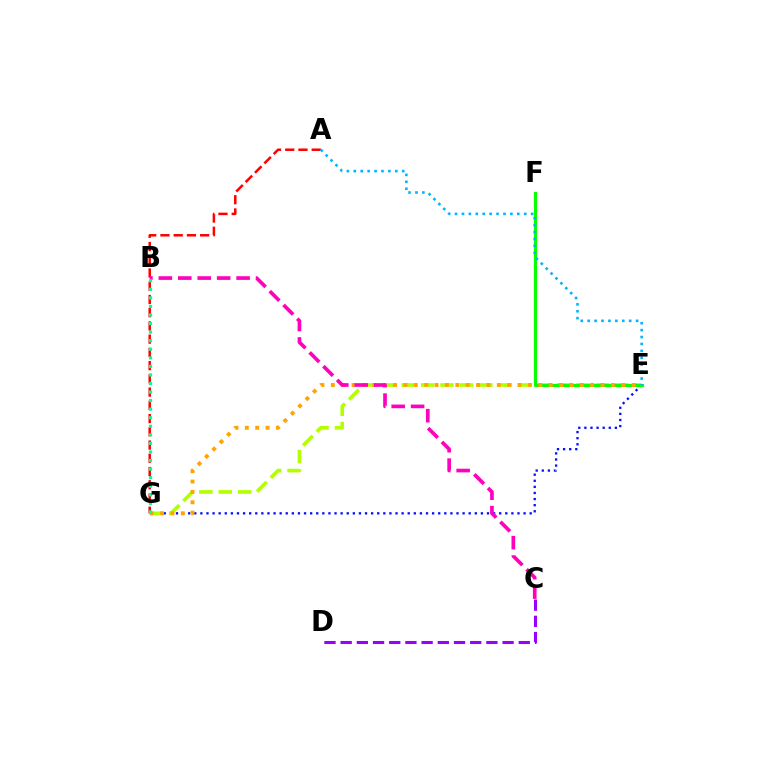{('E', 'G'): [{'color': '#0010ff', 'line_style': 'dotted', 'thickness': 1.66}, {'color': '#b3ff00', 'line_style': 'dashed', 'thickness': 2.64}, {'color': '#ffa500', 'line_style': 'dotted', 'thickness': 2.82}], ('E', 'F'): [{'color': '#08ff00', 'line_style': 'solid', 'thickness': 2.26}], ('A', 'G'): [{'color': '#ff0000', 'line_style': 'dashed', 'thickness': 1.8}], ('B', 'C'): [{'color': '#ff00bd', 'line_style': 'dashed', 'thickness': 2.64}], ('C', 'D'): [{'color': '#9b00ff', 'line_style': 'dashed', 'thickness': 2.2}], ('B', 'G'): [{'color': '#00ff9d', 'line_style': 'dotted', 'thickness': 2.33}], ('A', 'E'): [{'color': '#00b5ff', 'line_style': 'dotted', 'thickness': 1.88}]}